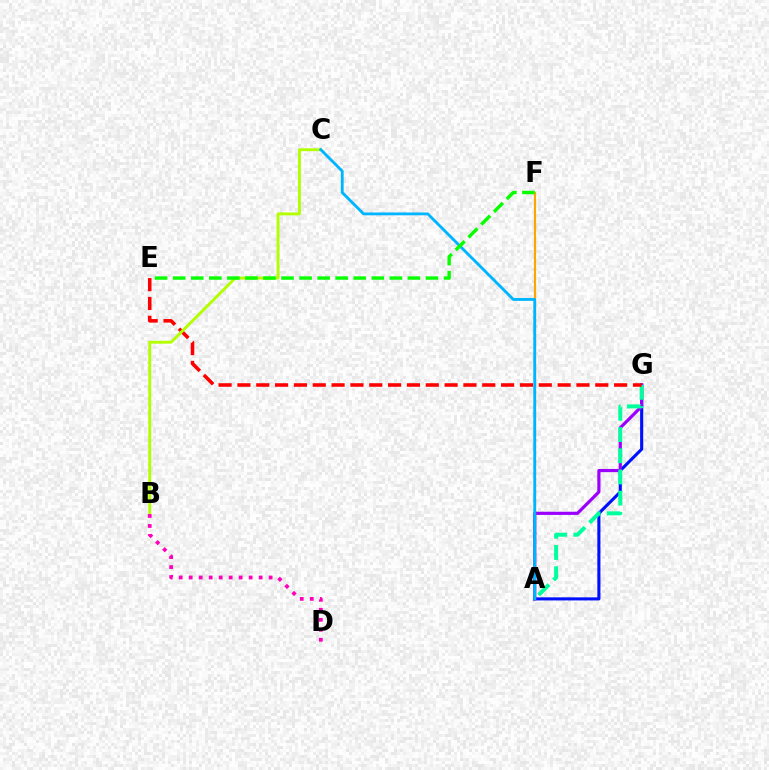{('A', 'G'): [{'color': '#0010ff', 'line_style': 'solid', 'thickness': 2.23}, {'color': '#9b00ff', 'line_style': 'solid', 'thickness': 2.28}, {'color': '#00ff9d', 'line_style': 'dashed', 'thickness': 2.88}], ('E', 'G'): [{'color': '#ff0000', 'line_style': 'dashed', 'thickness': 2.56}], ('B', 'C'): [{'color': '#b3ff00', 'line_style': 'solid', 'thickness': 2.08}], ('A', 'F'): [{'color': '#ffa500', 'line_style': 'solid', 'thickness': 1.54}], ('A', 'C'): [{'color': '#00b5ff', 'line_style': 'solid', 'thickness': 2.05}], ('E', 'F'): [{'color': '#08ff00', 'line_style': 'dashed', 'thickness': 2.45}], ('B', 'D'): [{'color': '#ff00bd', 'line_style': 'dotted', 'thickness': 2.72}]}